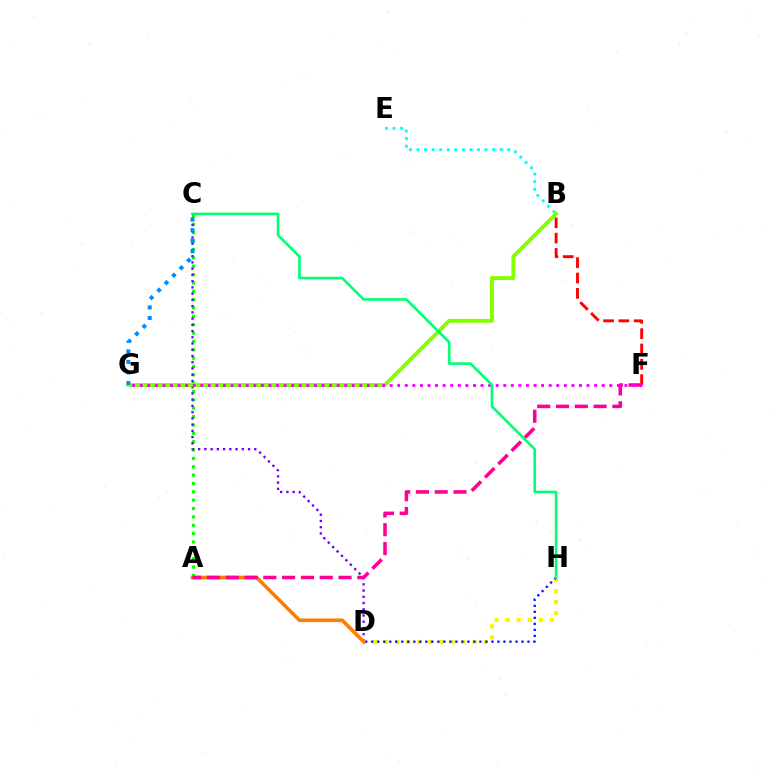{('A', 'C'): [{'color': '#08ff00', 'line_style': 'dotted', 'thickness': 2.27}], ('B', 'E'): [{'color': '#00fff6', 'line_style': 'dotted', 'thickness': 2.06}], ('D', 'H'): [{'color': '#fcf500', 'line_style': 'dotted', 'thickness': 3.0}, {'color': '#0010ff', 'line_style': 'dotted', 'thickness': 1.63}], ('C', 'D'): [{'color': '#7200ff', 'line_style': 'dotted', 'thickness': 1.69}], ('A', 'D'): [{'color': '#ff7c00', 'line_style': 'solid', 'thickness': 2.6}], ('B', 'F'): [{'color': '#ff0000', 'line_style': 'dashed', 'thickness': 2.08}], ('B', 'G'): [{'color': '#84ff00', 'line_style': 'solid', 'thickness': 2.79}], ('A', 'F'): [{'color': '#ff0094', 'line_style': 'dashed', 'thickness': 2.55}], ('C', 'G'): [{'color': '#008cff', 'line_style': 'dotted', 'thickness': 2.87}], ('F', 'G'): [{'color': '#ee00ff', 'line_style': 'dotted', 'thickness': 2.06}], ('C', 'H'): [{'color': '#00ff74', 'line_style': 'solid', 'thickness': 1.87}]}